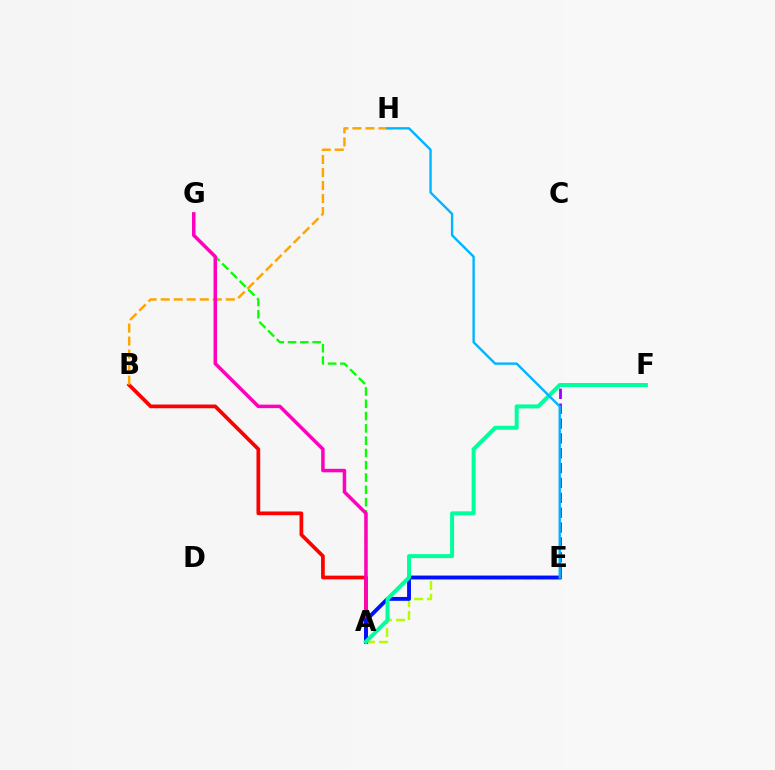{('A', 'E'): [{'color': '#b3ff00', 'line_style': 'dashed', 'thickness': 1.77}, {'color': '#0010ff', 'line_style': 'solid', 'thickness': 2.79}], ('A', 'B'): [{'color': '#ff0000', 'line_style': 'solid', 'thickness': 2.68}], ('B', 'H'): [{'color': '#ffa500', 'line_style': 'dashed', 'thickness': 1.77}], ('A', 'G'): [{'color': '#08ff00', 'line_style': 'dashed', 'thickness': 1.67}, {'color': '#ff00bd', 'line_style': 'solid', 'thickness': 2.52}], ('E', 'F'): [{'color': '#9b00ff', 'line_style': 'dashed', 'thickness': 2.02}], ('A', 'F'): [{'color': '#00ff9d', 'line_style': 'solid', 'thickness': 2.87}], ('E', 'H'): [{'color': '#00b5ff', 'line_style': 'solid', 'thickness': 1.72}]}